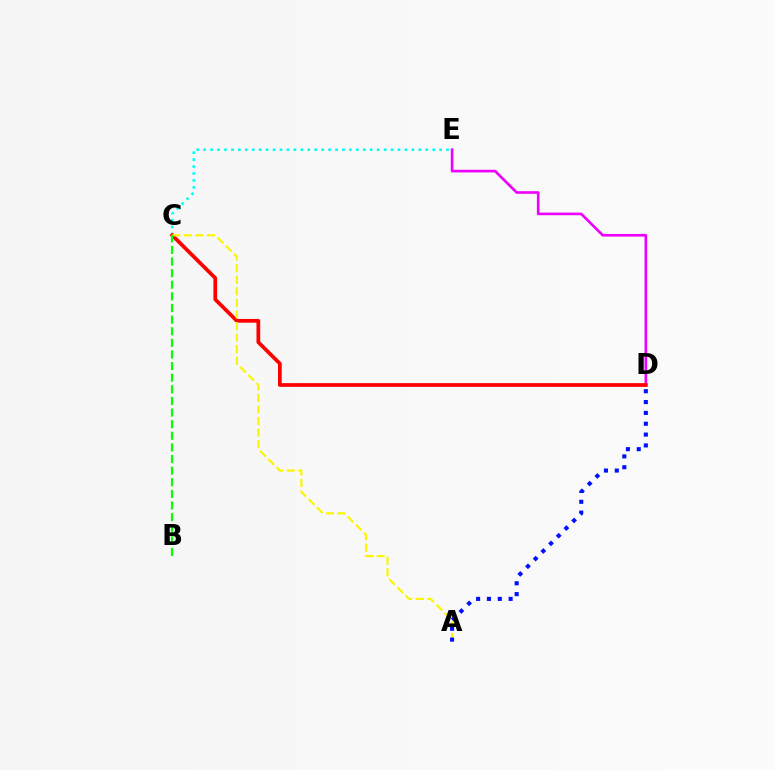{('D', 'E'): [{'color': '#ee00ff', 'line_style': 'solid', 'thickness': 1.9}], ('C', 'E'): [{'color': '#00fff6', 'line_style': 'dotted', 'thickness': 1.89}], ('C', 'D'): [{'color': '#ff0000', 'line_style': 'solid', 'thickness': 2.69}], ('A', 'C'): [{'color': '#fcf500', 'line_style': 'dashed', 'thickness': 1.57}], ('B', 'C'): [{'color': '#08ff00', 'line_style': 'dashed', 'thickness': 1.58}], ('A', 'D'): [{'color': '#0010ff', 'line_style': 'dotted', 'thickness': 2.94}]}